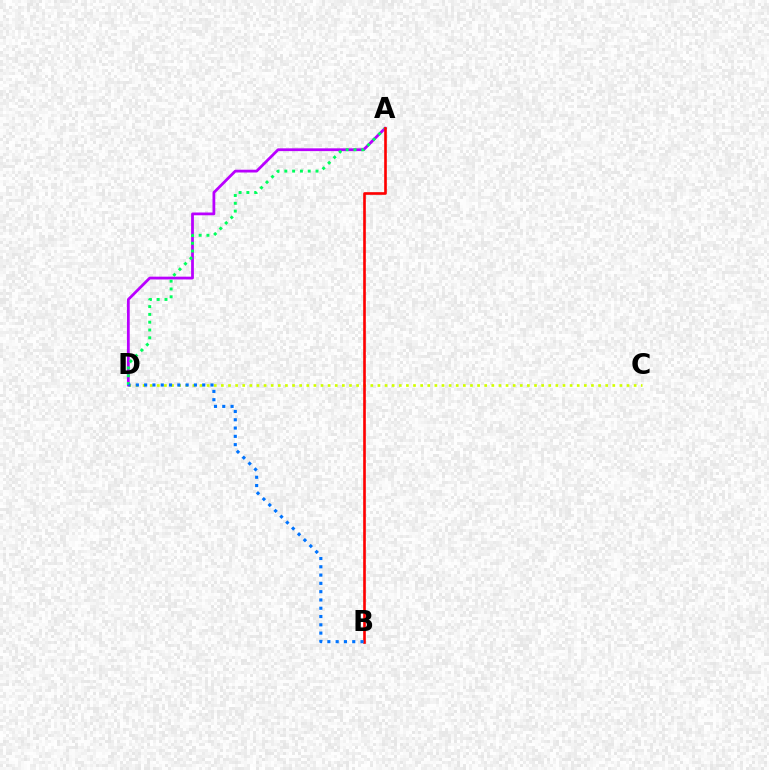{('C', 'D'): [{'color': '#d1ff00', 'line_style': 'dotted', 'thickness': 1.93}], ('A', 'D'): [{'color': '#b900ff', 'line_style': 'solid', 'thickness': 2.0}, {'color': '#00ff5c', 'line_style': 'dotted', 'thickness': 2.12}], ('A', 'B'): [{'color': '#ff0000', 'line_style': 'solid', 'thickness': 1.9}], ('B', 'D'): [{'color': '#0074ff', 'line_style': 'dotted', 'thickness': 2.25}]}